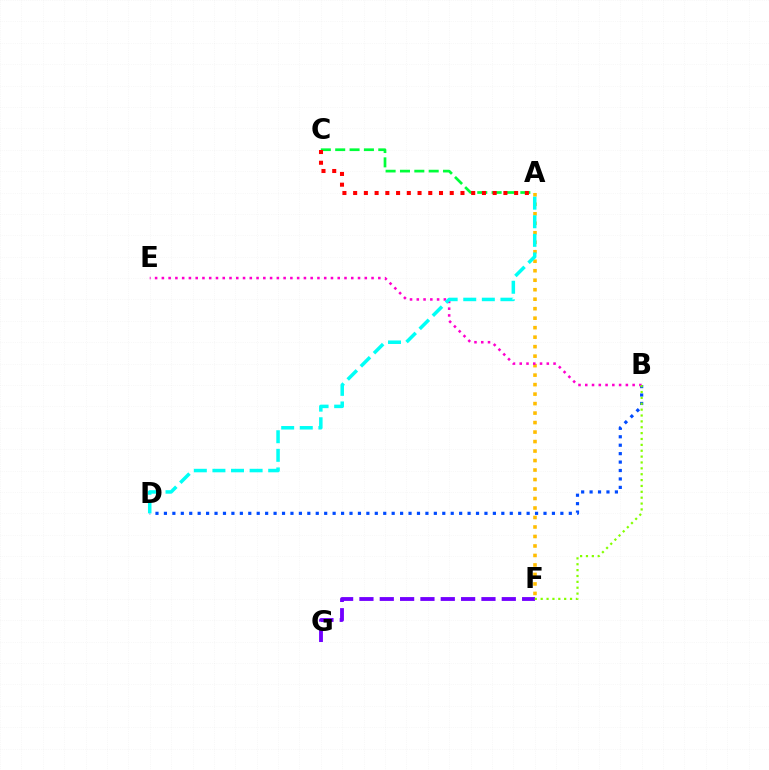{('A', 'C'): [{'color': '#00ff39', 'line_style': 'dashed', 'thickness': 1.95}, {'color': '#ff0000', 'line_style': 'dotted', 'thickness': 2.92}], ('F', 'G'): [{'color': '#7200ff', 'line_style': 'dashed', 'thickness': 2.76}], ('B', 'D'): [{'color': '#004bff', 'line_style': 'dotted', 'thickness': 2.29}], ('A', 'F'): [{'color': '#ffbd00', 'line_style': 'dotted', 'thickness': 2.58}], ('B', 'E'): [{'color': '#ff00cf', 'line_style': 'dotted', 'thickness': 1.84}], ('B', 'F'): [{'color': '#84ff00', 'line_style': 'dotted', 'thickness': 1.59}], ('A', 'D'): [{'color': '#00fff6', 'line_style': 'dashed', 'thickness': 2.53}]}